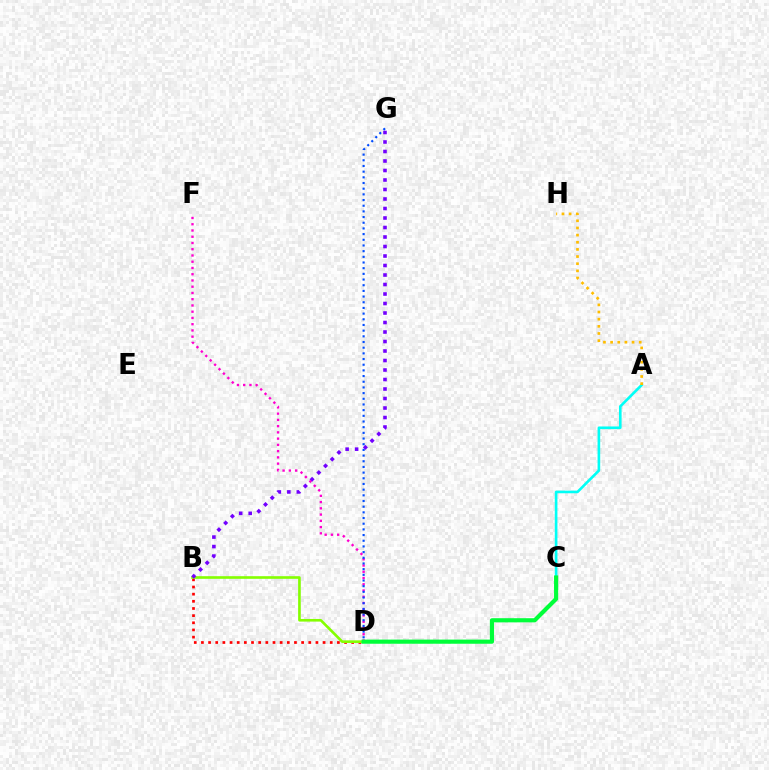{('B', 'D'): [{'color': '#ff0000', 'line_style': 'dotted', 'thickness': 1.94}, {'color': '#84ff00', 'line_style': 'solid', 'thickness': 1.89}], ('B', 'G'): [{'color': '#7200ff', 'line_style': 'dotted', 'thickness': 2.58}], ('D', 'F'): [{'color': '#ff00cf', 'line_style': 'dotted', 'thickness': 1.7}], ('D', 'G'): [{'color': '#004bff', 'line_style': 'dotted', 'thickness': 1.54}], ('A', 'C'): [{'color': '#00fff6', 'line_style': 'solid', 'thickness': 1.89}], ('A', 'H'): [{'color': '#ffbd00', 'line_style': 'dotted', 'thickness': 1.94}], ('C', 'D'): [{'color': '#00ff39', 'line_style': 'solid', 'thickness': 2.99}]}